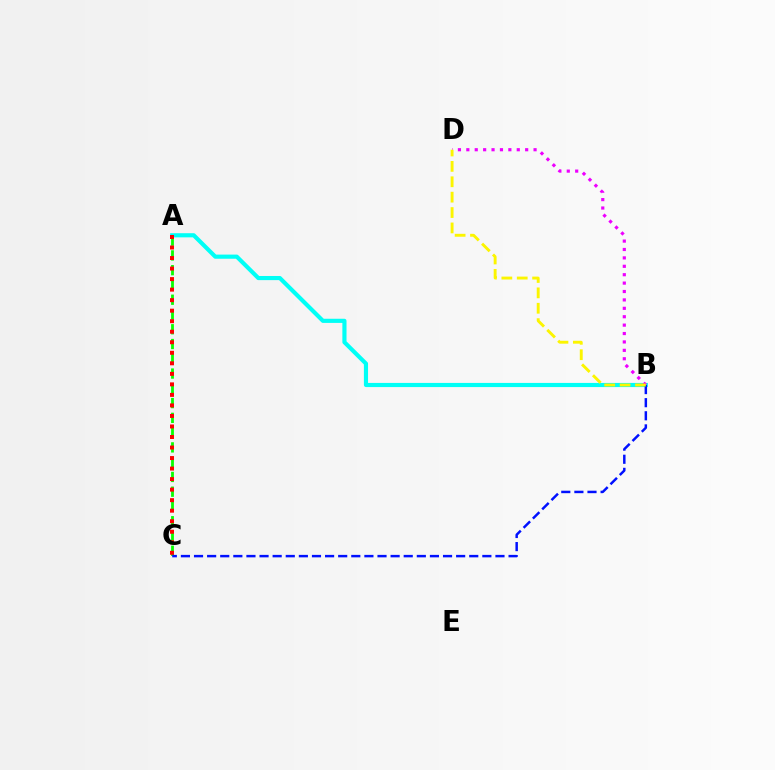{('A', 'B'): [{'color': '#00fff6', 'line_style': 'solid', 'thickness': 2.98}], ('A', 'C'): [{'color': '#08ff00', 'line_style': 'dashed', 'thickness': 2.01}, {'color': '#ff0000', 'line_style': 'dotted', 'thickness': 2.86}], ('B', 'D'): [{'color': '#ee00ff', 'line_style': 'dotted', 'thickness': 2.28}, {'color': '#fcf500', 'line_style': 'dashed', 'thickness': 2.09}], ('B', 'C'): [{'color': '#0010ff', 'line_style': 'dashed', 'thickness': 1.78}]}